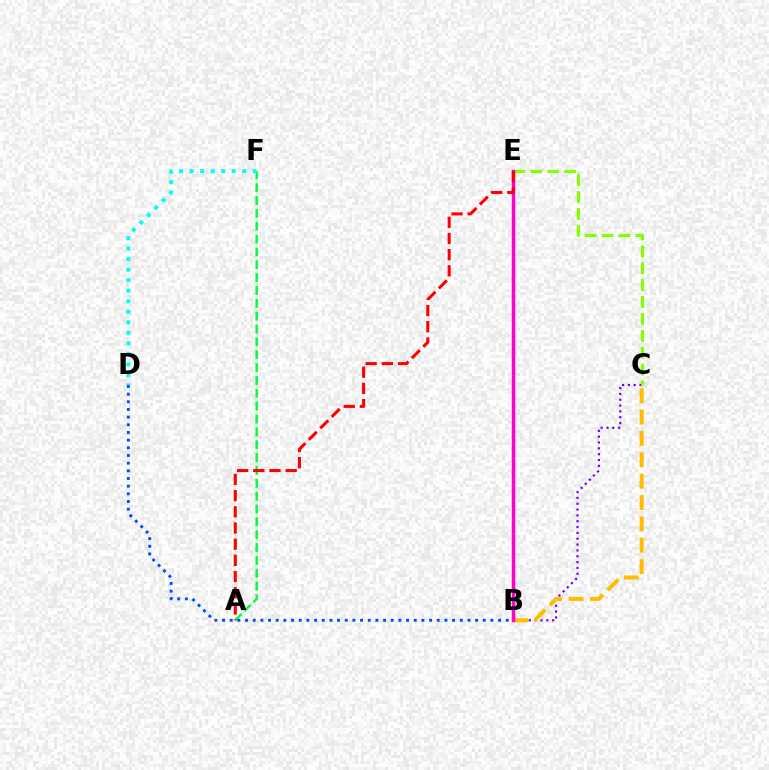{('B', 'C'): [{'color': '#7200ff', 'line_style': 'dotted', 'thickness': 1.59}, {'color': '#ffbd00', 'line_style': 'dashed', 'thickness': 2.9}], ('A', 'F'): [{'color': '#00ff39', 'line_style': 'dashed', 'thickness': 1.75}], ('C', 'E'): [{'color': '#84ff00', 'line_style': 'dashed', 'thickness': 2.3}], ('B', 'D'): [{'color': '#004bff', 'line_style': 'dotted', 'thickness': 2.08}], ('D', 'F'): [{'color': '#00fff6', 'line_style': 'dotted', 'thickness': 2.86}], ('B', 'E'): [{'color': '#ff00cf', 'line_style': 'solid', 'thickness': 2.52}], ('A', 'E'): [{'color': '#ff0000', 'line_style': 'dashed', 'thickness': 2.2}]}